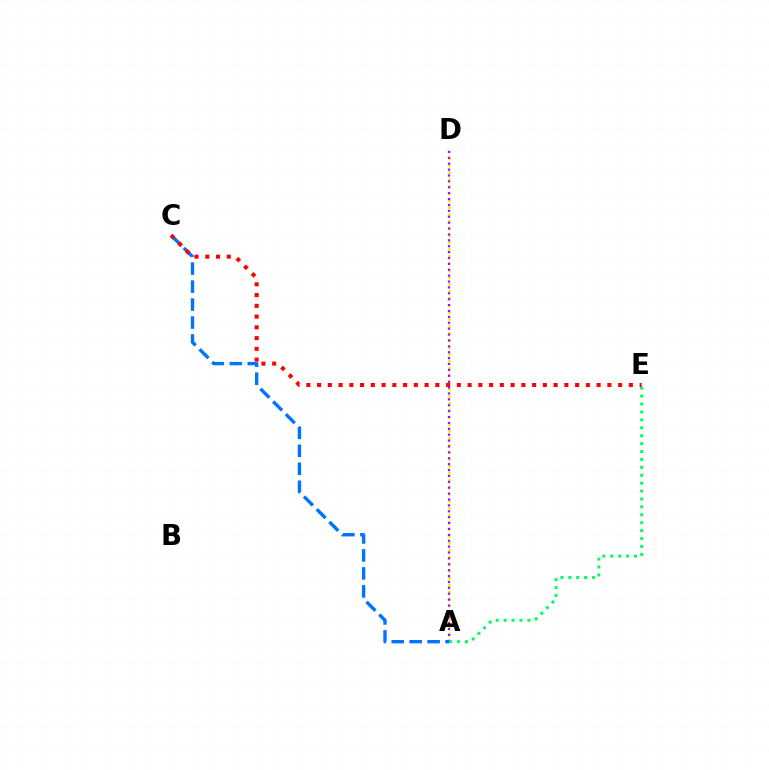{('A', 'D'): [{'color': '#d1ff00', 'line_style': 'dotted', 'thickness': 1.9}, {'color': '#b900ff', 'line_style': 'dotted', 'thickness': 1.6}], ('A', 'E'): [{'color': '#00ff5c', 'line_style': 'dotted', 'thickness': 2.15}], ('A', 'C'): [{'color': '#0074ff', 'line_style': 'dashed', 'thickness': 2.44}], ('C', 'E'): [{'color': '#ff0000', 'line_style': 'dotted', 'thickness': 2.92}]}